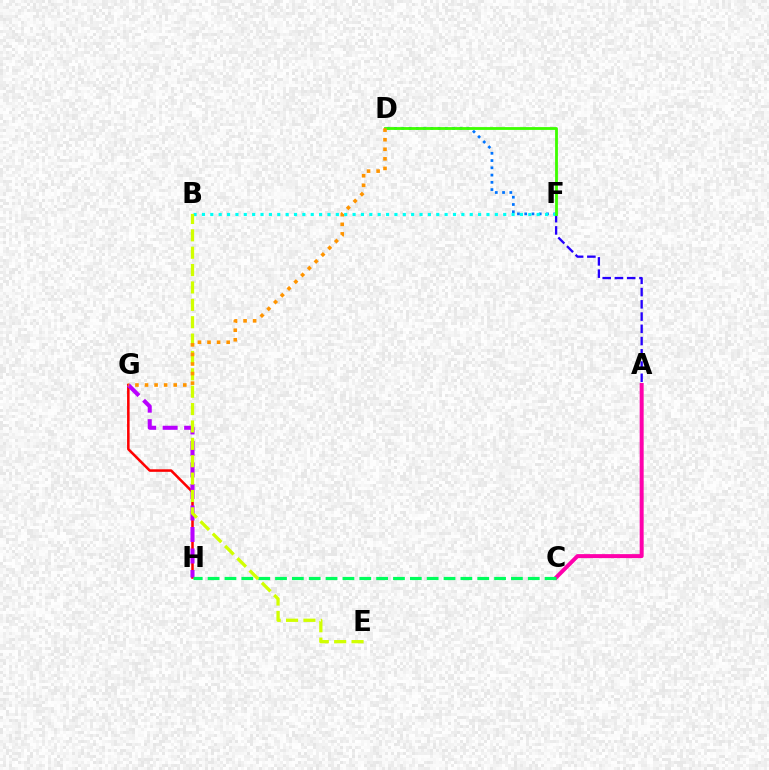{('A', 'F'): [{'color': '#2500ff', 'line_style': 'dashed', 'thickness': 1.66}], ('G', 'H'): [{'color': '#ff0000', 'line_style': 'solid', 'thickness': 1.83}, {'color': '#b900ff', 'line_style': 'dashed', 'thickness': 2.92}], ('D', 'F'): [{'color': '#0074ff', 'line_style': 'dotted', 'thickness': 1.97}, {'color': '#3dff00', 'line_style': 'solid', 'thickness': 2.03}], ('B', 'F'): [{'color': '#00fff6', 'line_style': 'dotted', 'thickness': 2.27}], ('A', 'C'): [{'color': '#ff00ac', 'line_style': 'solid', 'thickness': 2.87}], ('C', 'H'): [{'color': '#00ff5c', 'line_style': 'dashed', 'thickness': 2.29}], ('B', 'E'): [{'color': '#d1ff00', 'line_style': 'dashed', 'thickness': 2.36}], ('D', 'G'): [{'color': '#ff9400', 'line_style': 'dotted', 'thickness': 2.6}]}